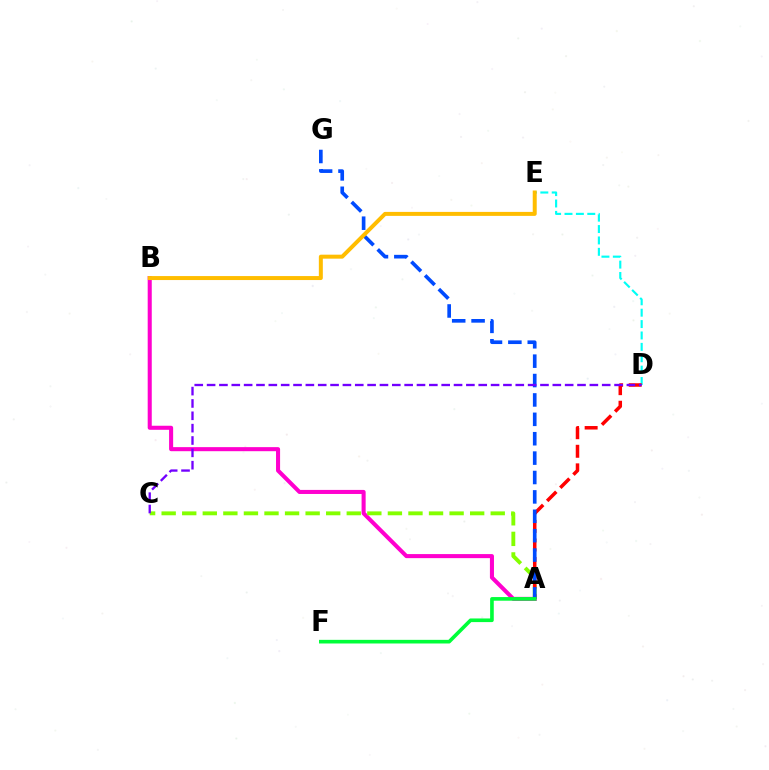{('A', 'B'): [{'color': '#ff00cf', 'line_style': 'solid', 'thickness': 2.92}], ('D', 'E'): [{'color': '#00fff6', 'line_style': 'dashed', 'thickness': 1.55}], ('A', 'C'): [{'color': '#84ff00', 'line_style': 'dashed', 'thickness': 2.79}], ('A', 'D'): [{'color': '#ff0000', 'line_style': 'dashed', 'thickness': 2.52}], ('A', 'G'): [{'color': '#004bff', 'line_style': 'dashed', 'thickness': 2.63}], ('A', 'F'): [{'color': '#00ff39', 'line_style': 'solid', 'thickness': 2.62}], ('C', 'D'): [{'color': '#7200ff', 'line_style': 'dashed', 'thickness': 1.68}], ('B', 'E'): [{'color': '#ffbd00', 'line_style': 'solid', 'thickness': 2.87}]}